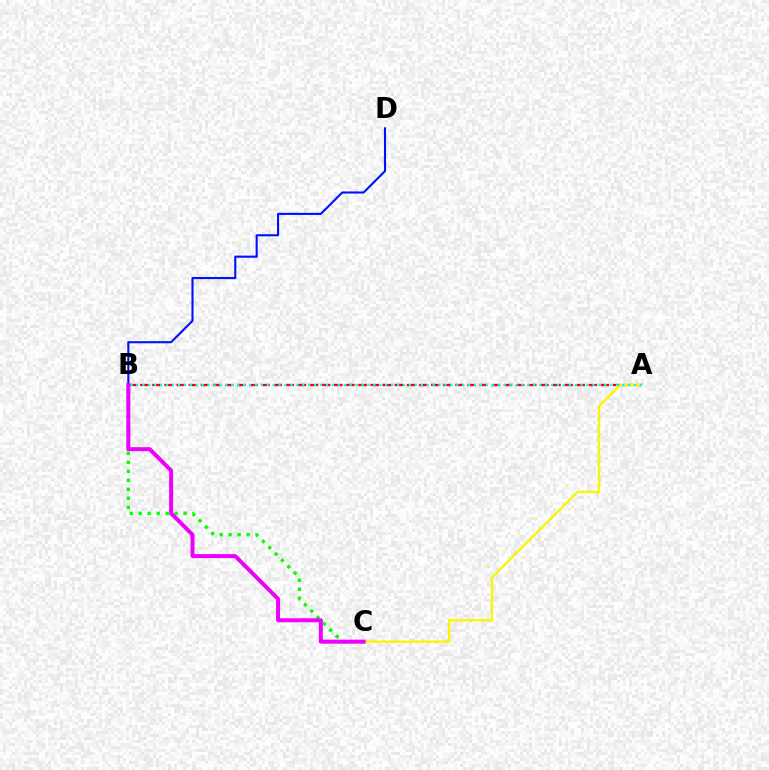{('A', 'B'): [{'color': '#ff0000', 'line_style': 'dashed', 'thickness': 1.65}, {'color': '#00fff6', 'line_style': 'dotted', 'thickness': 1.61}], ('B', 'C'): [{'color': '#08ff00', 'line_style': 'dotted', 'thickness': 2.44}, {'color': '#ee00ff', 'line_style': 'solid', 'thickness': 2.87}], ('B', 'D'): [{'color': '#0010ff', 'line_style': 'solid', 'thickness': 1.51}], ('A', 'C'): [{'color': '#fcf500', 'line_style': 'solid', 'thickness': 1.7}]}